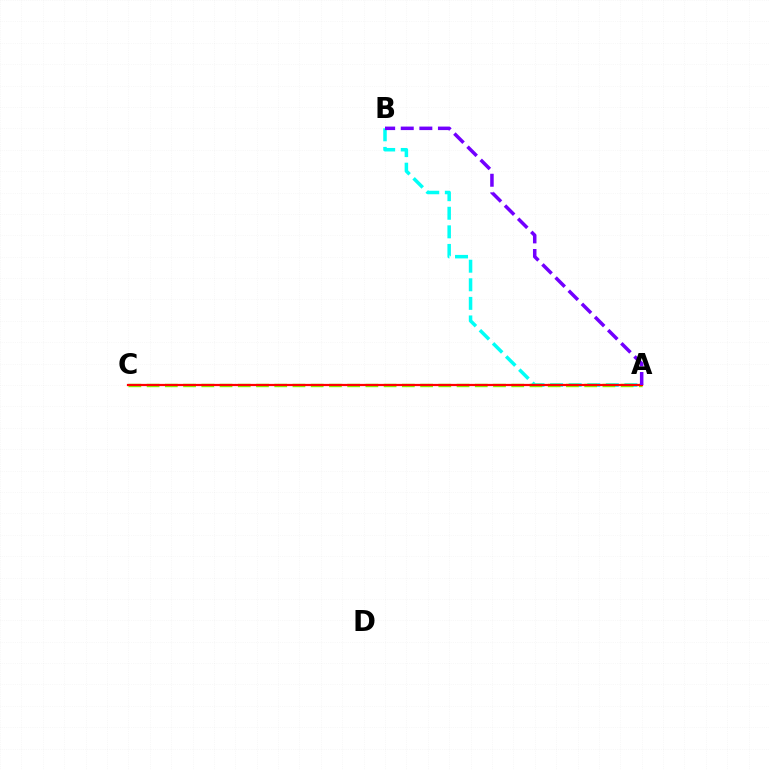{('A', 'B'): [{'color': '#00fff6', 'line_style': 'dashed', 'thickness': 2.52}, {'color': '#7200ff', 'line_style': 'dashed', 'thickness': 2.53}], ('A', 'C'): [{'color': '#84ff00', 'line_style': 'dashed', 'thickness': 2.48}, {'color': '#ff0000', 'line_style': 'solid', 'thickness': 1.61}]}